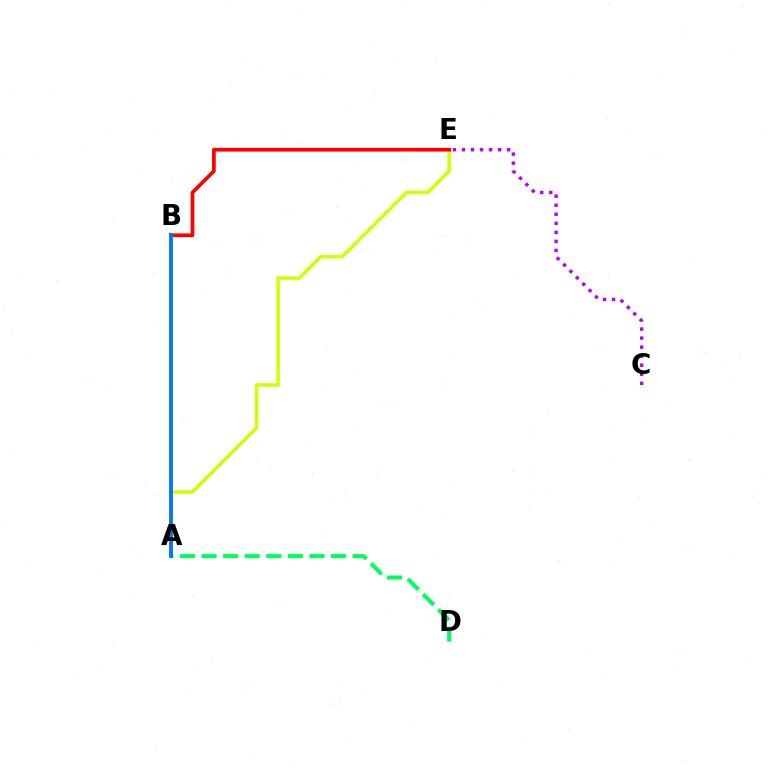{('C', 'E'): [{'color': '#b900ff', 'line_style': 'dotted', 'thickness': 2.46}], ('A', 'E'): [{'color': '#d1ff00', 'line_style': 'solid', 'thickness': 2.53}], ('B', 'E'): [{'color': '#ff0000', 'line_style': 'solid', 'thickness': 2.67}], ('A', 'D'): [{'color': '#00ff5c', 'line_style': 'dashed', 'thickness': 2.93}], ('A', 'B'): [{'color': '#0074ff', 'line_style': 'solid', 'thickness': 2.76}]}